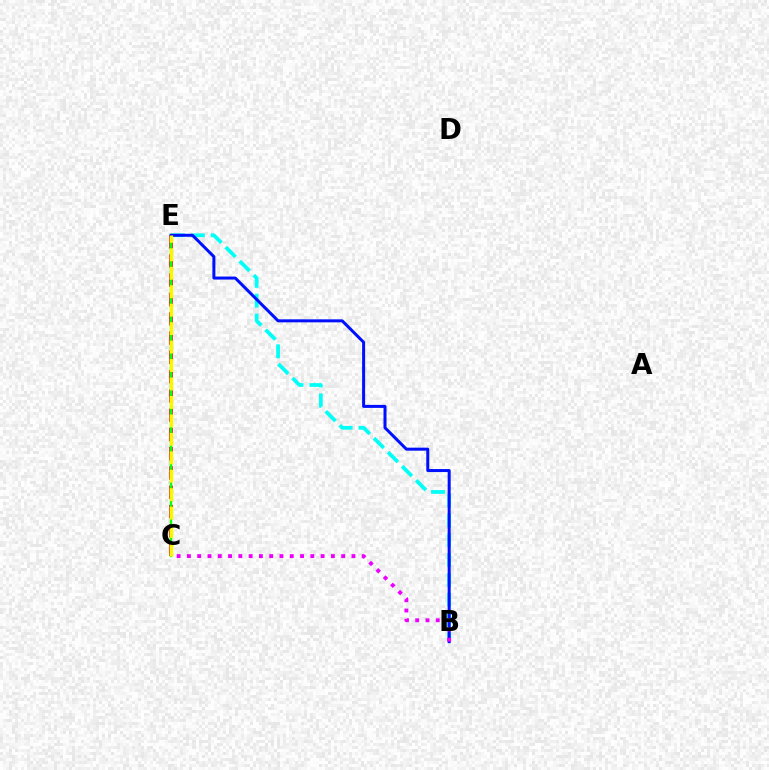{('B', 'E'): [{'color': '#00fff6', 'line_style': 'dashed', 'thickness': 2.69}, {'color': '#0010ff', 'line_style': 'solid', 'thickness': 2.17}], ('C', 'E'): [{'color': '#ff0000', 'line_style': 'dashed', 'thickness': 2.62}, {'color': '#08ff00', 'line_style': 'solid', 'thickness': 1.68}, {'color': '#fcf500', 'line_style': 'dashed', 'thickness': 2.51}], ('B', 'C'): [{'color': '#ee00ff', 'line_style': 'dotted', 'thickness': 2.79}]}